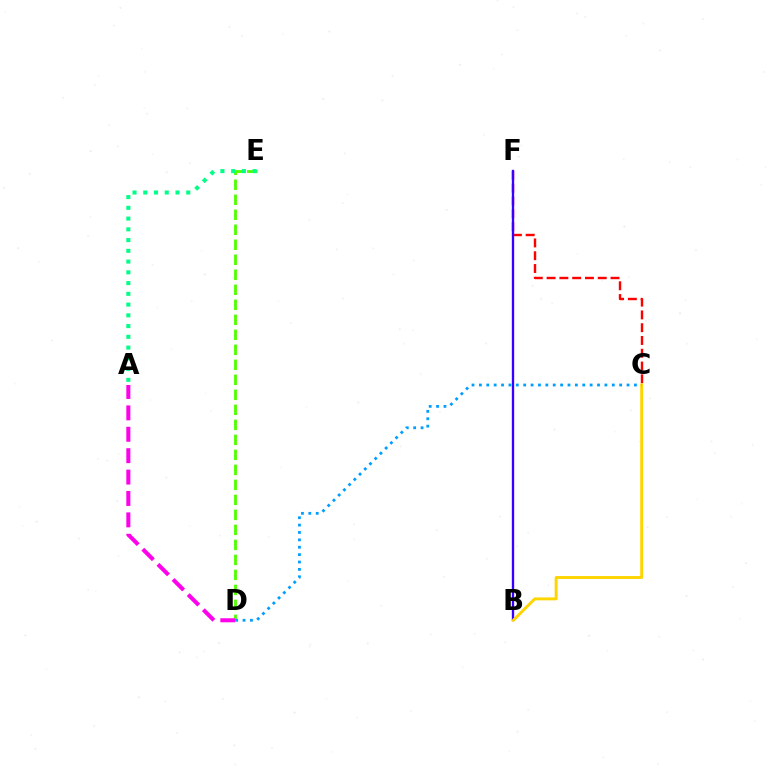{('D', 'E'): [{'color': '#4fff00', 'line_style': 'dashed', 'thickness': 2.04}], ('C', 'F'): [{'color': '#ff0000', 'line_style': 'dashed', 'thickness': 1.74}], ('B', 'F'): [{'color': '#3700ff', 'line_style': 'solid', 'thickness': 1.68}], ('A', 'D'): [{'color': '#ff00ed', 'line_style': 'dashed', 'thickness': 2.91}], ('A', 'E'): [{'color': '#00ff86', 'line_style': 'dotted', 'thickness': 2.92}], ('B', 'C'): [{'color': '#ffd500', 'line_style': 'solid', 'thickness': 2.09}], ('C', 'D'): [{'color': '#009eff', 'line_style': 'dotted', 'thickness': 2.01}]}